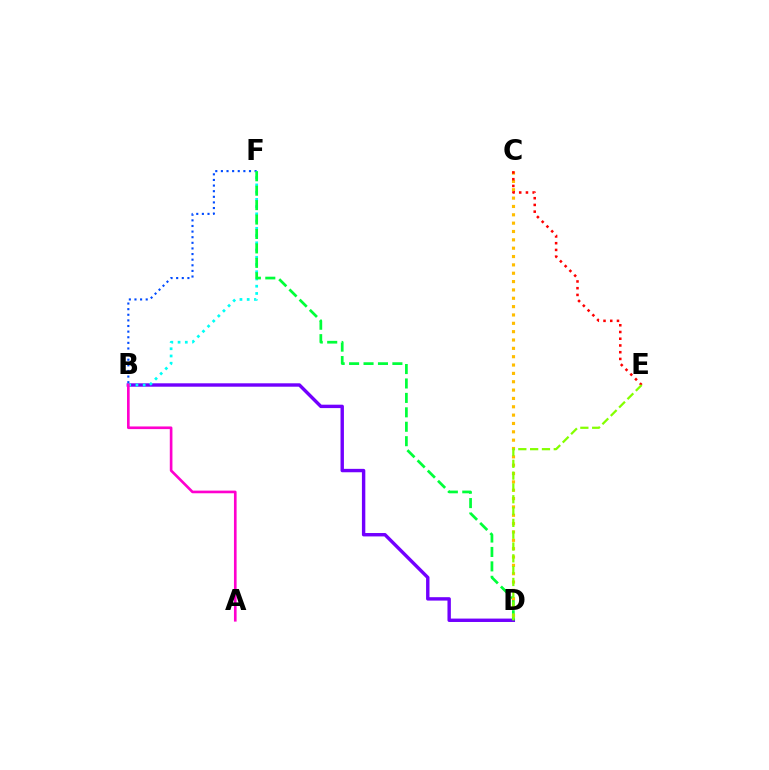{('B', 'D'): [{'color': '#7200ff', 'line_style': 'solid', 'thickness': 2.45}], ('B', 'F'): [{'color': '#004bff', 'line_style': 'dotted', 'thickness': 1.53}, {'color': '#00fff6', 'line_style': 'dotted', 'thickness': 1.97}], ('D', 'F'): [{'color': '#00ff39', 'line_style': 'dashed', 'thickness': 1.96}], ('C', 'D'): [{'color': '#ffbd00', 'line_style': 'dotted', 'thickness': 2.27}], ('C', 'E'): [{'color': '#ff0000', 'line_style': 'dotted', 'thickness': 1.83}], ('D', 'E'): [{'color': '#84ff00', 'line_style': 'dashed', 'thickness': 1.61}], ('A', 'B'): [{'color': '#ff00cf', 'line_style': 'solid', 'thickness': 1.91}]}